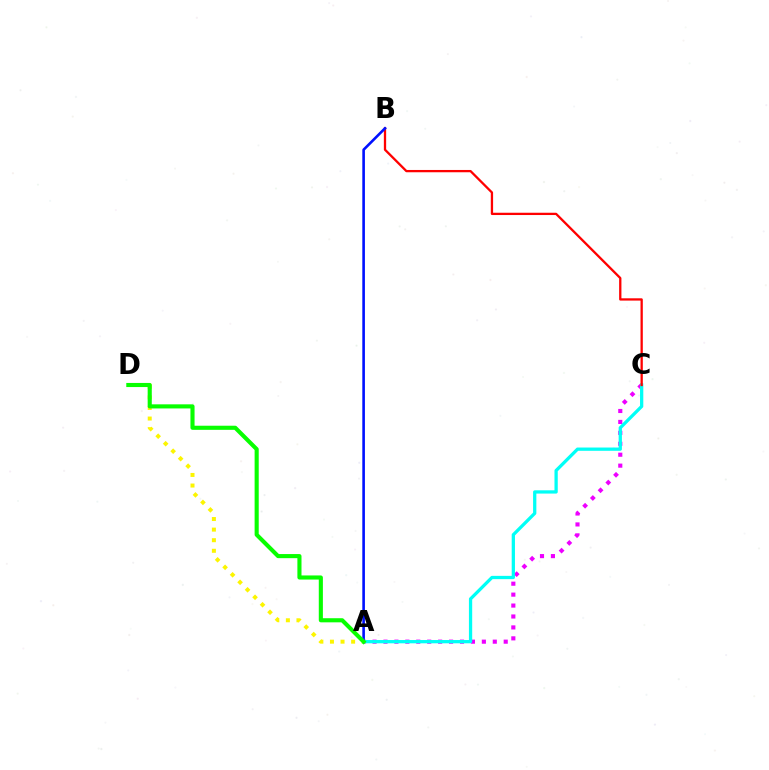{('A', 'D'): [{'color': '#fcf500', 'line_style': 'dotted', 'thickness': 2.88}, {'color': '#08ff00', 'line_style': 'solid', 'thickness': 2.96}], ('A', 'C'): [{'color': '#ee00ff', 'line_style': 'dotted', 'thickness': 2.97}, {'color': '#00fff6', 'line_style': 'solid', 'thickness': 2.35}], ('B', 'C'): [{'color': '#ff0000', 'line_style': 'solid', 'thickness': 1.65}], ('A', 'B'): [{'color': '#0010ff', 'line_style': 'solid', 'thickness': 1.88}]}